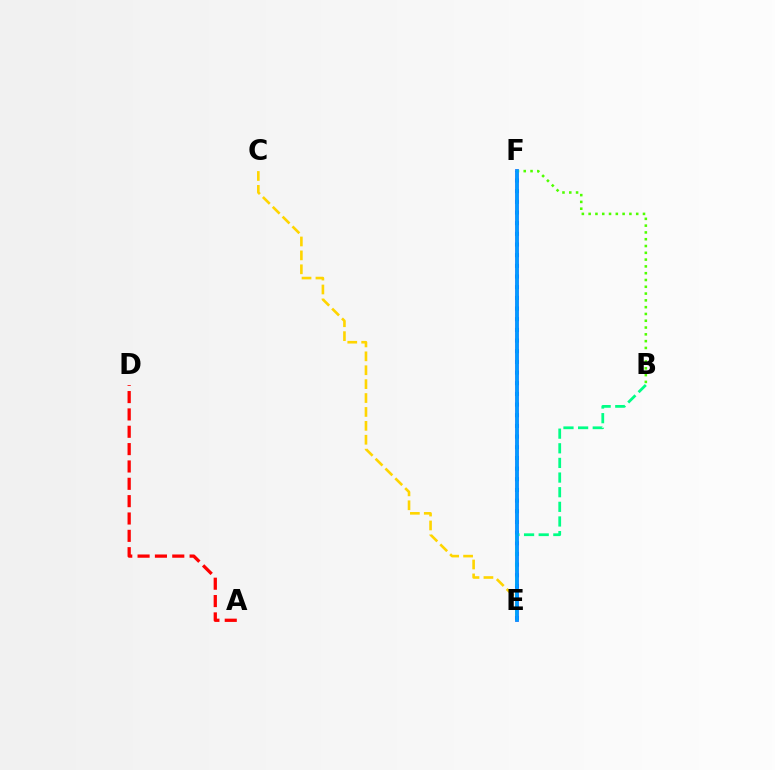{('E', 'F'): [{'color': '#ff00ed', 'line_style': 'solid', 'thickness': 2.58}, {'color': '#3700ff', 'line_style': 'dotted', 'thickness': 2.9}, {'color': '#009eff', 'line_style': 'solid', 'thickness': 2.69}], ('A', 'D'): [{'color': '#ff0000', 'line_style': 'dashed', 'thickness': 2.36}], ('C', 'E'): [{'color': '#ffd500', 'line_style': 'dashed', 'thickness': 1.89}], ('B', 'E'): [{'color': '#00ff86', 'line_style': 'dashed', 'thickness': 1.99}], ('B', 'F'): [{'color': '#4fff00', 'line_style': 'dotted', 'thickness': 1.85}]}